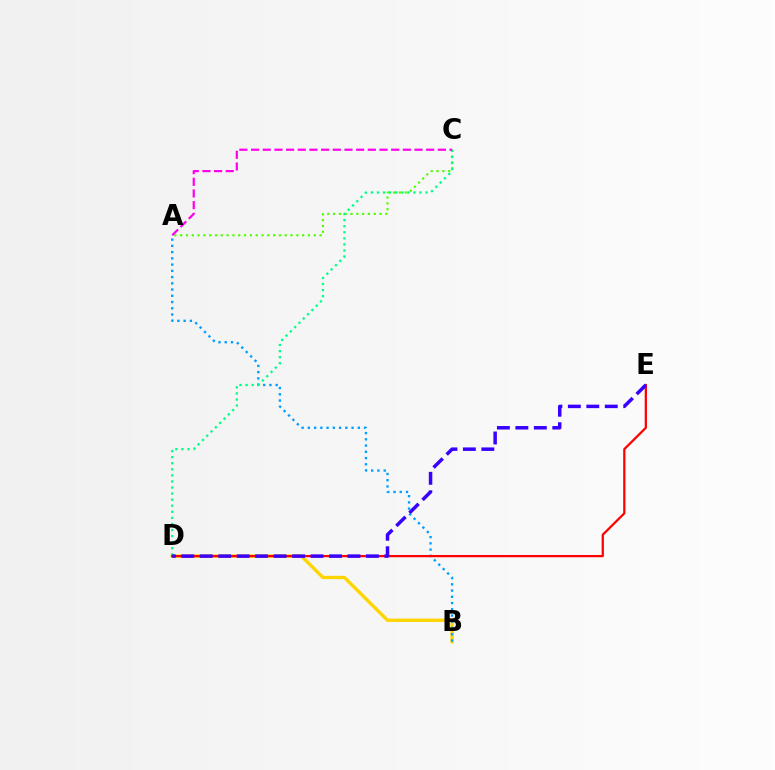{('B', 'D'): [{'color': '#ffd500', 'line_style': 'solid', 'thickness': 2.41}], ('A', 'C'): [{'color': '#4fff00', 'line_style': 'dotted', 'thickness': 1.58}, {'color': '#ff00ed', 'line_style': 'dashed', 'thickness': 1.59}], ('A', 'B'): [{'color': '#009eff', 'line_style': 'dotted', 'thickness': 1.7}], ('C', 'D'): [{'color': '#00ff86', 'line_style': 'dotted', 'thickness': 1.65}], ('D', 'E'): [{'color': '#ff0000', 'line_style': 'solid', 'thickness': 1.62}, {'color': '#3700ff', 'line_style': 'dashed', 'thickness': 2.51}]}